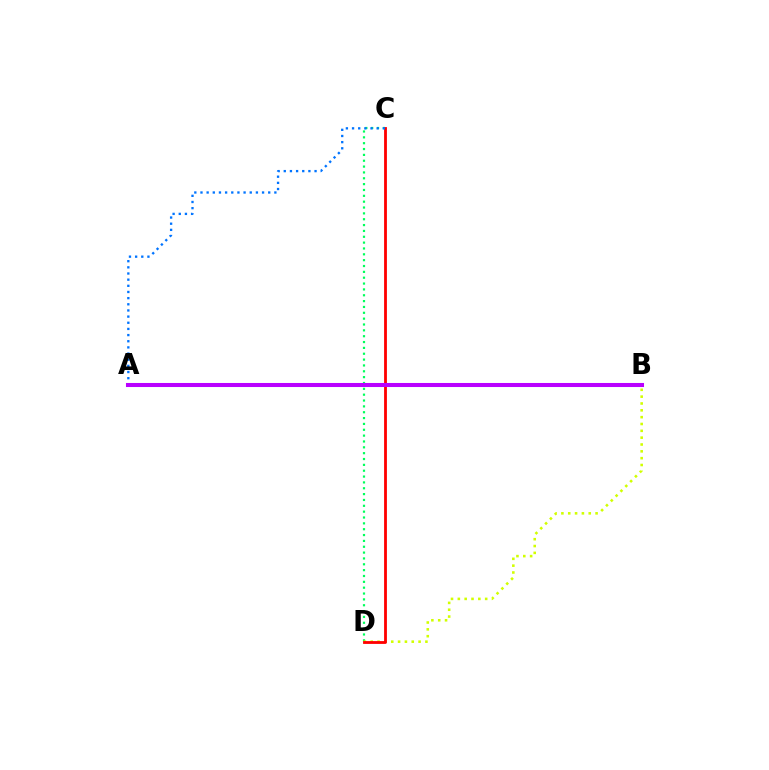{('C', 'D'): [{'color': '#00ff5c', 'line_style': 'dotted', 'thickness': 1.59}, {'color': '#ff0000', 'line_style': 'solid', 'thickness': 2.02}], ('B', 'D'): [{'color': '#d1ff00', 'line_style': 'dotted', 'thickness': 1.86}], ('A', 'C'): [{'color': '#0074ff', 'line_style': 'dotted', 'thickness': 1.67}], ('A', 'B'): [{'color': '#b900ff', 'line_style': 'solid', 'thickness': 2.92}]}